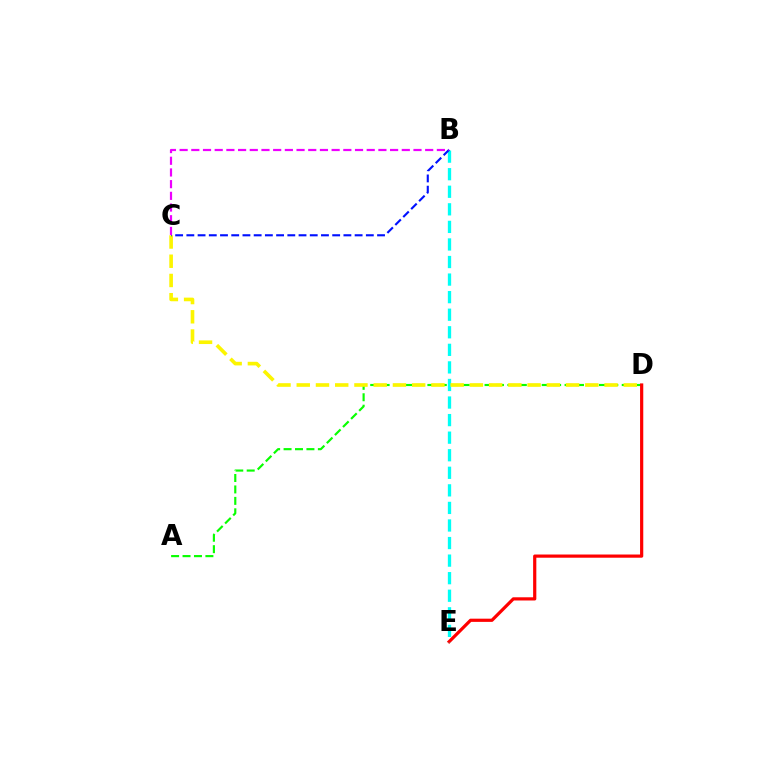{('A', 'D'): [{'color': '#08ff00', 'line_style': 'dashed', 'thickness': 1.55}], ('D', 'E'): [{'color': '#ff0000', 'line_style': 'solid', 'thickness': 2.3}], ('B', 'E'): [{'color': '#00fff6', 'line_style': 'dashed', 'thickness': 2.39}], ('C', 'D'): [{'color': '#fcf500', 'line_style': 'dashed', 'thickness': 2.61}], ('B', 'C'): [{'color': '#0010ff', 'line_style': 'dashed', 'thickness': 1.52}, {'color': '#ee00ff', 'line_style': 'dashed', 'thickness': 1.59}]}